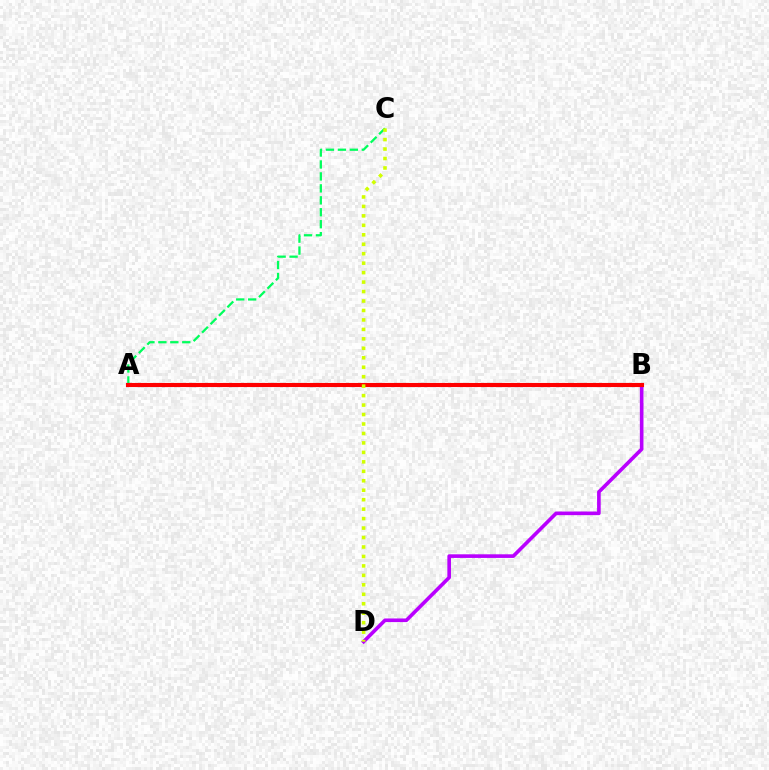{('A', 'C'): [{'color': '#00ff5c', 'line_style': 'dashed', 'thickness': 1.62}], ('A', 'B'): [{'color': '#0074ff', 'line_style': 'dotted', 'thickness': 2.24}, {'color': '#ff0000', 'line_style': 'solid', 'thickness': 2.95}], ('B', 'D'): [{'color': '#b900ff', 'line_style': 'solid', 'thickness': 2.61}], ('C', 'D'): [{'color': '#d1ff00', 'line_style': 'dotted', 'thickness': 2.57}]}